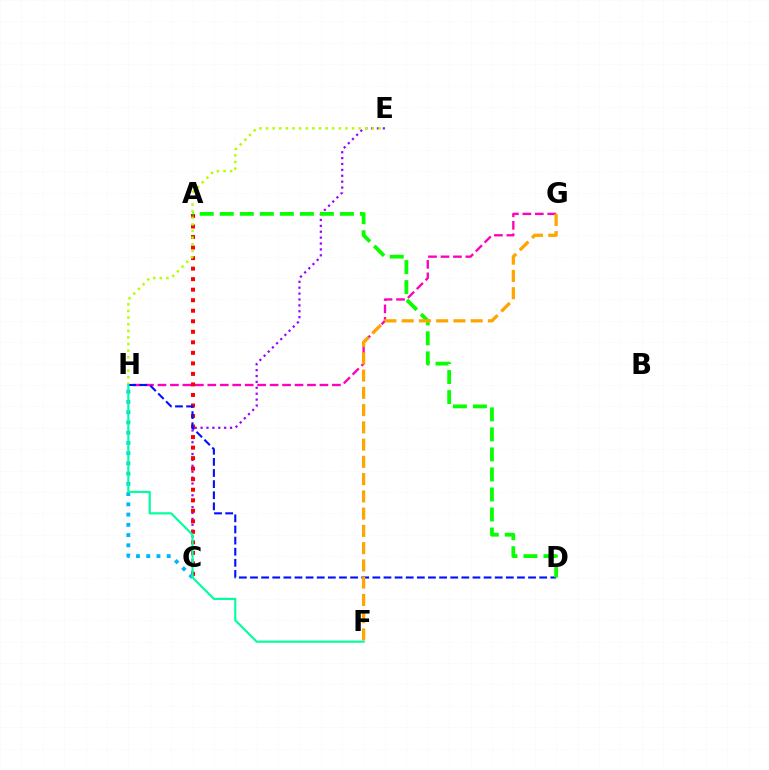{('C', 'E'): [{'color': '#9b00ff', 'line_style': 'dotted', 'thickness': 1.6}], ('G', 'H'): [{'color': '#ff00bd', 'line_style': 'dashed', 'thickness': 1.69}], ('A', 'C'): [{'color': '#ff0000', 'line_style': 'dotted', 'thickness': 2.86}], ('E', 'H'): [{'color': '#b3ff00', 'line_style': 'dotted', 'thickness': 1.8}], ('D', 'H'): [{'color': '#0010ff', 'line_style': 'dashed', 'thickness': 1.51}], ('A', 'D'): [{'color': '#08ff00', 'line_style': 'dashed', 'thickness': 2.72}], ('C', 'H'): [{'color': '#00b5ff', 'line_style': 'dotted', 'thickness': 2.78}], ('F', 'G'): [{'color': '#ffa500', 'line_style': 'dashed', 'thickness': 2.34}], ('F', 'H'): [{'color': '#00ff9d', 'line_style': 'solid', 'thickness': 1.55}]}